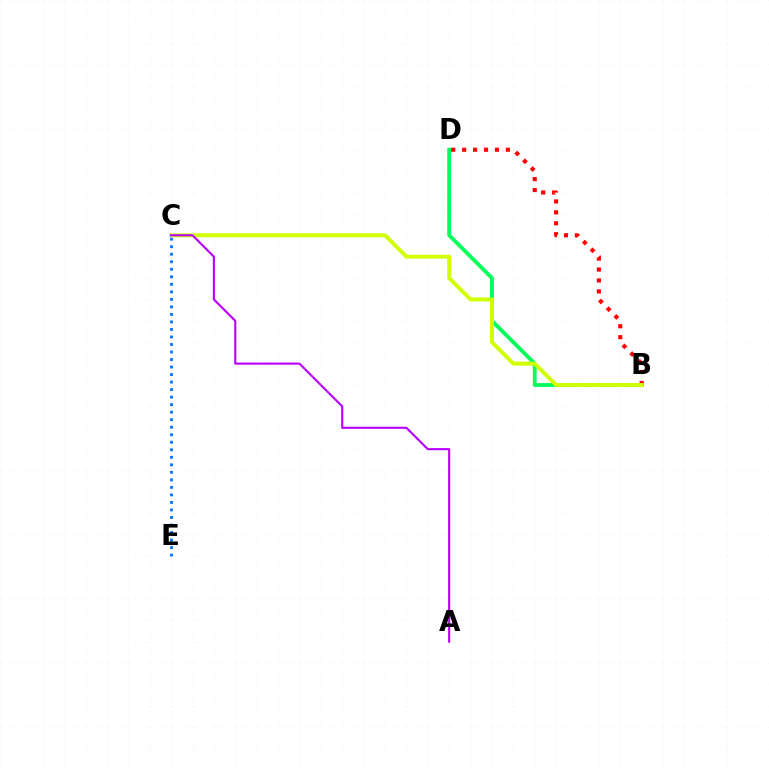{('B', 'D'): [{'color': '#00ff5c', 'line_style': 'solid', 'thickness': 2.76}, {'color': '#ff0000', 'line_style': 'dotted', 'thickness': 2.97}], ('B', 'C'): [{'color': '#d1ff00', 'line_style': 'solid', 'thickness': 2.83}], ('A', 'C'): [{'color': '#b900ff', 'line_style': 'solid', 'thickness': 1.52}], ('C', 'E'): [{'color': '#0074ff', 'line_style': 'dotted', 'thickness': 2.04}]}